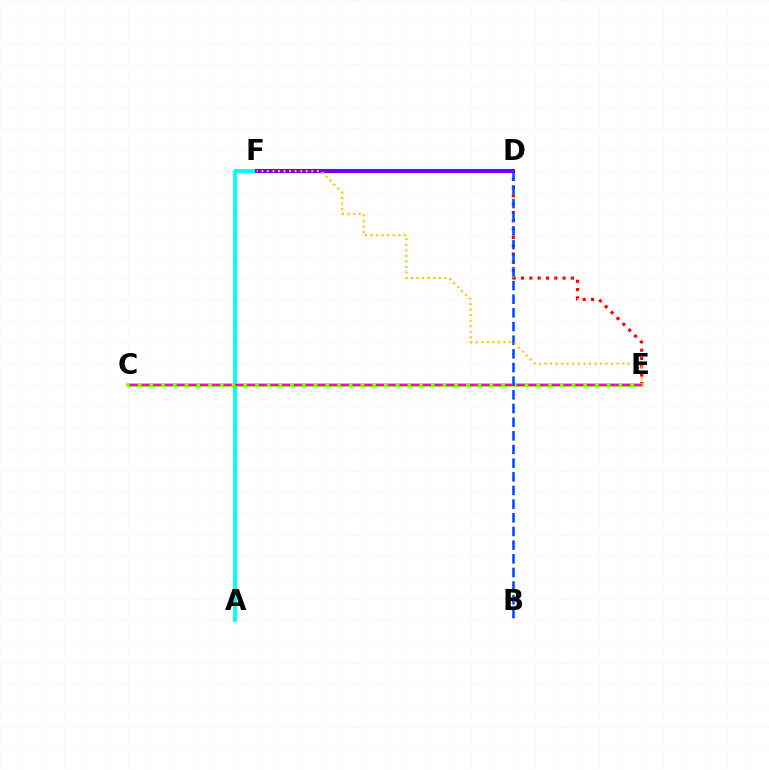{('D', 'E'): [{'color': '#ff0000', 'line_style': 'dotted', 'thickness': 2.26}], ('A', 'F'): [{'color': '#00ff39', 'line_style': 'dotted', 'thickness': 1.73}, {'color': '#00fff6', 'line_style': 'solid', 'thickness': 2.79}], ('C', 'E'): [{'color': '#84ff00', 'line_style': 'solid', 'thickness': 2.72}, {'color': '#ff00cf', 'line_style': 'dashed', 'thickness': 1.59}], ('B', 'D'): [{'color': '#004bff', 'line_style': 'dashed', 'thickness': 1.86}], ('D', 'F'): [{'color': '#7200ff', 'line_style': 'solid', 'thickness': 2.94}], ('E', 'F'): [{'color': '#ffbd00', 'line_style': 'dotted', 'thickness': 1.51}]}